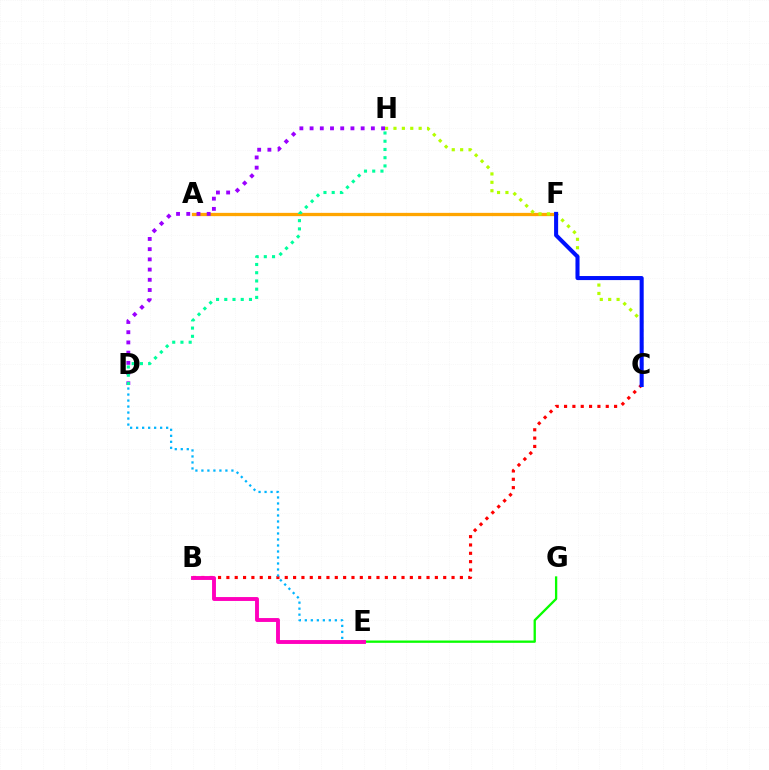{('A', 'F'): [{'color': '#ffa500', 'line_style': 'solid', 'thickness': 2.36}], ('C', 'H'): [{'color': '#b3ff00', 'line_style': 'dotted', 'thickness': 2.28}], ('D', 'H'): [{'color': '#9b00ff', 'line_style': 'dotted', 'thickness': 2.77}, {'color': '#00ff9d', 'line_style': 'dotted', 'thickness': 2.24}], ('E', 'G'): [{'color': '#08ff00', 'line_style': 'solid', 'thickness': 1.67}], ('B', 'C'): [{'color': '#ff0000', 'line_style': 'dotted', 'thickness': 2.27}], ('C', 'F'): [{'color': '#0010ff', 'line_style': 'solid', 'thickness': 2.92}], ('D', 'E'): [{'color': '#00b5ff', 'line_style': 'dotted', 'thickness': 1.63}], ('B', 'E'): [{'color': '#ff00bd', 'line_style': 'solid', 'thickness': 2.8}]}